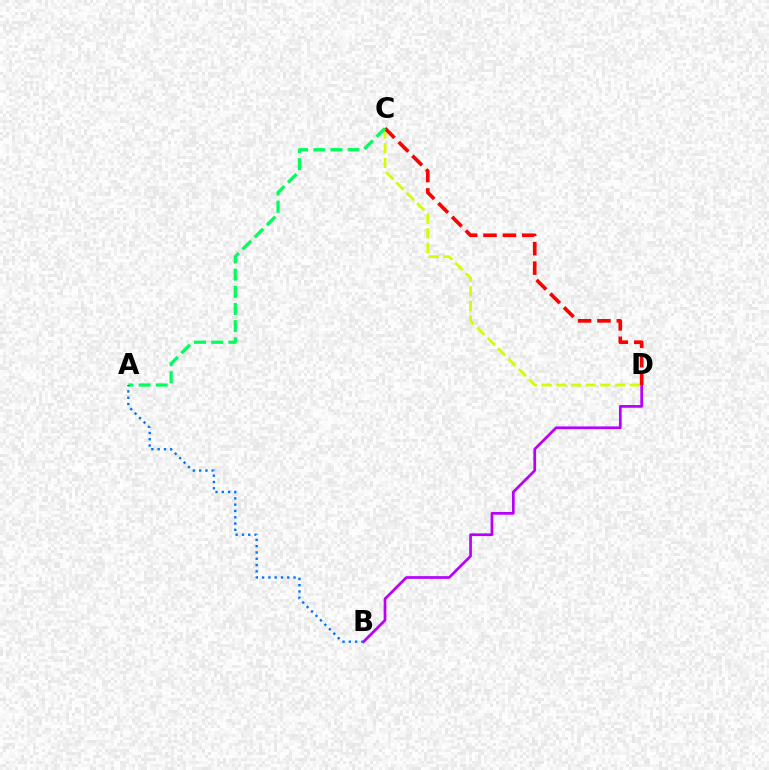{('C', 'D'): [{'color': '#d1ff00', 'line_style': 'dashed', 'thickness': 2.0}, {'color': '#ff0000', 'line_style': 'dashed', 'thickness': 2.63}], ('B', 'D'): [{'color': '#b900ff', 'line_style': 'solid', 'thickness': 1.95}], ('A', 'C'): [{'color': '#00ff5c', 'line_style': 'dashed', 'thickness': 2.33}], ('A', 'B'): [{'color': '#0074ff', 'line_style': 'dotted', 'thickness': 1.71}]}